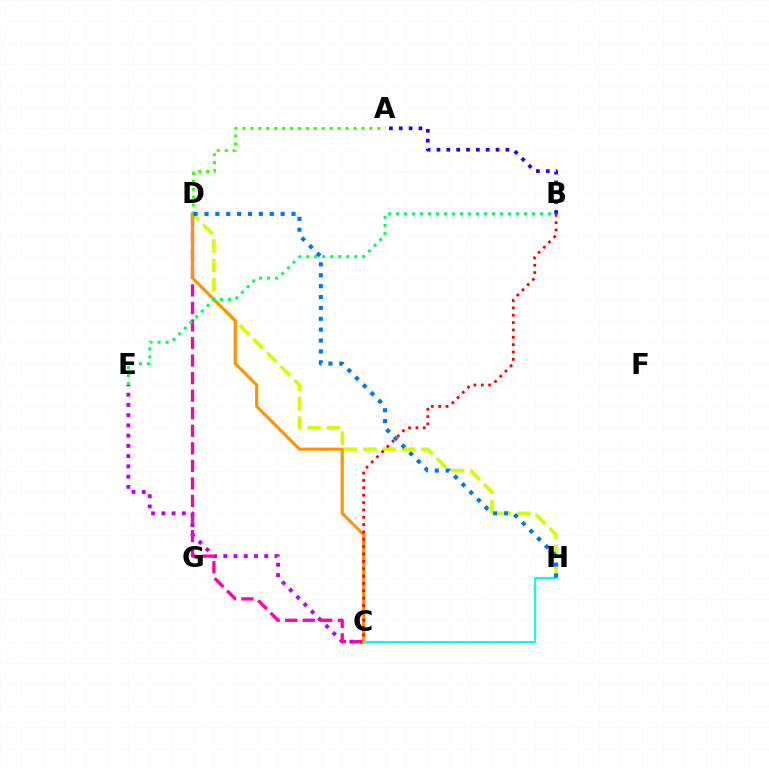{('D', 'H'): [{'color': '#d1ff00', 'line_style': 'dashed', 'thickness': 2.62}, {'color': '#0074ff', 'line_style': 'dotted', 'thickness': 2.96}], ('C', 'E'): [{'color': '#b900ff', 'line_style': 'dotted', 'thickness': 2.78}], ('C', 'D'): [{'color': '#ff00ac', 'line_style': 'dashed', 'thickness': 2.38}, {'color': '#ff9400', 'line_style': 'solid', 'thickness': 2.28}], ('A', 'B'): [{'color': '#2500ff', 'line_style': 'dotted', 'thickness': 2.68}], ('B', 'C'): [{'color': '#ff0000', 'line_style': 'dotted', 'thickness': 2.0}], ('A', 'D'): [{'color': '#3dff00', 'line_style': 'dotted', 'thickness': 2.16}], ('C', 'H'): [{'color': '#00fff6', 'line_style': 'solid', 'thickness': 1.51}], ('B', 'E'): [{'color': '#00ff5c', 'line_style': 'dotted', 'thickness': 2.17}]}